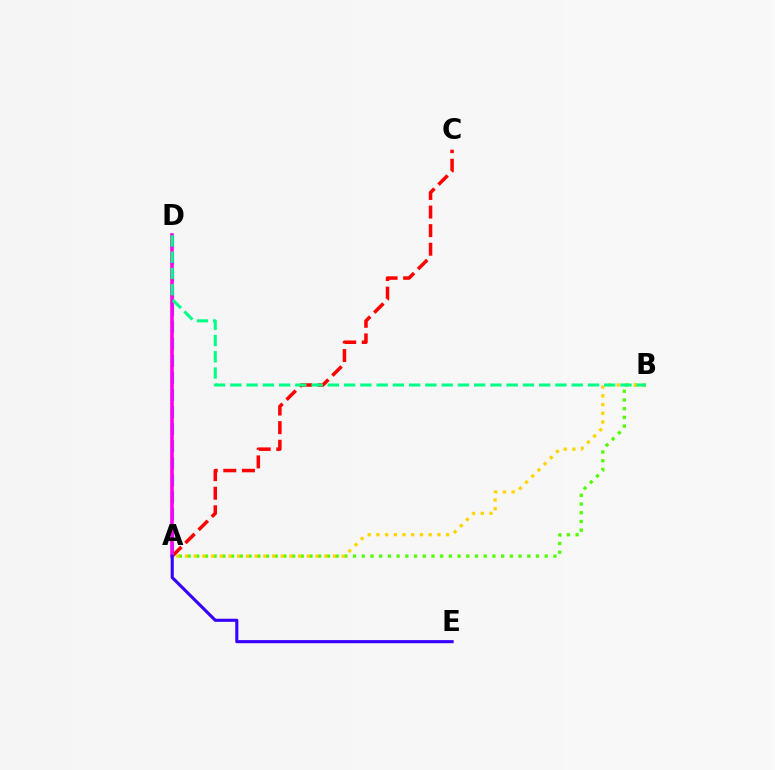{('A', 'C'): [{'color': '#ff0000', 'line_style': 'dashed', 'thickness': 2.53}], ('A', 'D'): [{'color': '#009eff', 'line_style': 'dashed', 'thickness': 2.32}, {'color': '#ff00ed', 'line_style': 'solid', 'thickness': 2.58}], ('A', 'B'): [{'color': '#4fff00', 'line_style': 'dotted', 'thickness': 2.37}, {'color': '#ffd500', 'line_style': 'dotted', 'thickness': 2.37}], ('A', 'E'): [{'color': '#3700ff', 'line_style': 'solid', 'thickness': 2.24}], ('B', 'D'): [{'color': '#00ff86', 'line_style': 'dashed', 'thickness': 2.21}]}